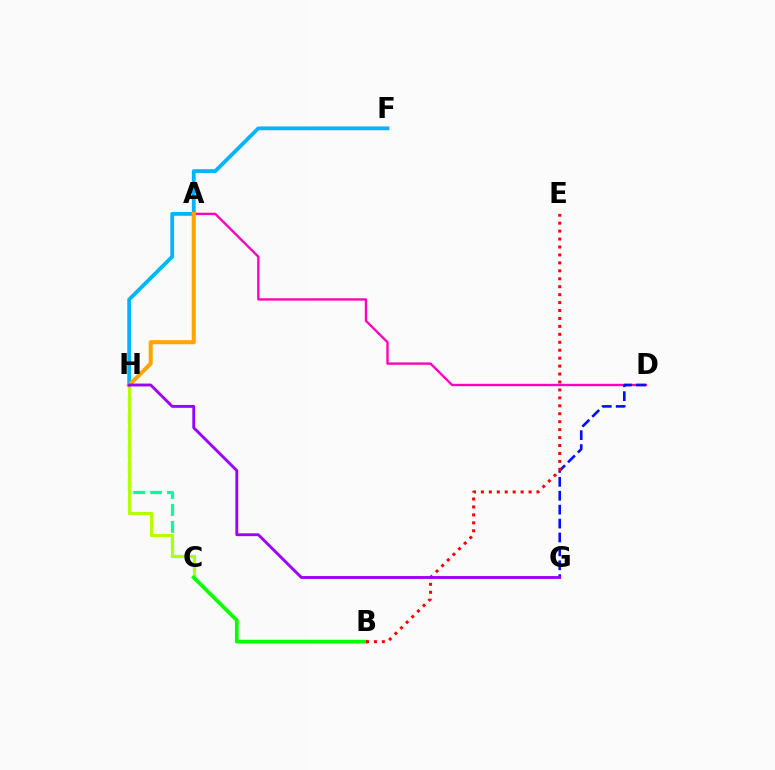{('A', 'D'): [{'color': '#ff00bd', 'line_style': 'solid', 'thickness': 1.7}], ('D', 'G'): [{'color': '#0010ff', 'line_style': 'dashed', 'thickness': 1.89}], ('C', 'H'): [{'color': '#00ff9d', 'line_style': 'dashed', 'thickness': 2.3}, {'color': '#b3ff00', 'line_style': 'solid', 'thickness': 2.25}], ('B', 'C'): [{'color': '#08ff00', 'line_style': 'solid', 'thickness': 2.67}], ('F', 'H'): [{'color': '#00b5ff', 'line_style': 'solid', 'thickness': 2.73}], ('A', 'H'): [{'color': '#ffa500', 'line_style': 'solid', 'thickness': 2.91}], ('B', 'E'): [{'color': '#ff0000', 'line_style': 'dotted', 'thickness': 2.16}], ('G', 'H'): [{'color': '#9b00ff', 'line_style': 'solid', 'thickness': 2.07}]}